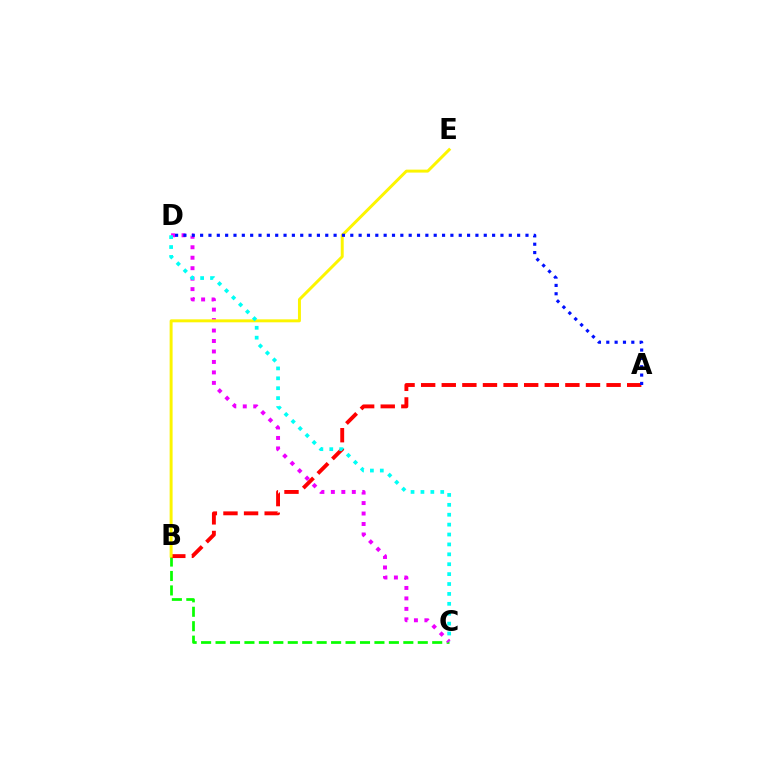{('B', 'C'): [{'color': '#08ff00', 'line_style': 'dashed', 'thickness': 1.96}], ('A', 'B'): [{'color': '#ff0000', 'line_style': 'dashed', 'thickness': 2.8}], ('C', 'D'): [{'color': '#ee00ff', 'line_style': 'dotted', 'thickness': 2.84}, {'color': '#00fff6', 'line_style': 'dotted', 'thickness': 2.69}], ('B', 'E'): [{'color': '#fcf500', 'line_style': 'solid', 'thickness': 2.13}], ('A', 'D'): [{'color': '#0010ff', 'line_style': 'dotted', 'thickness': 2.27}]}